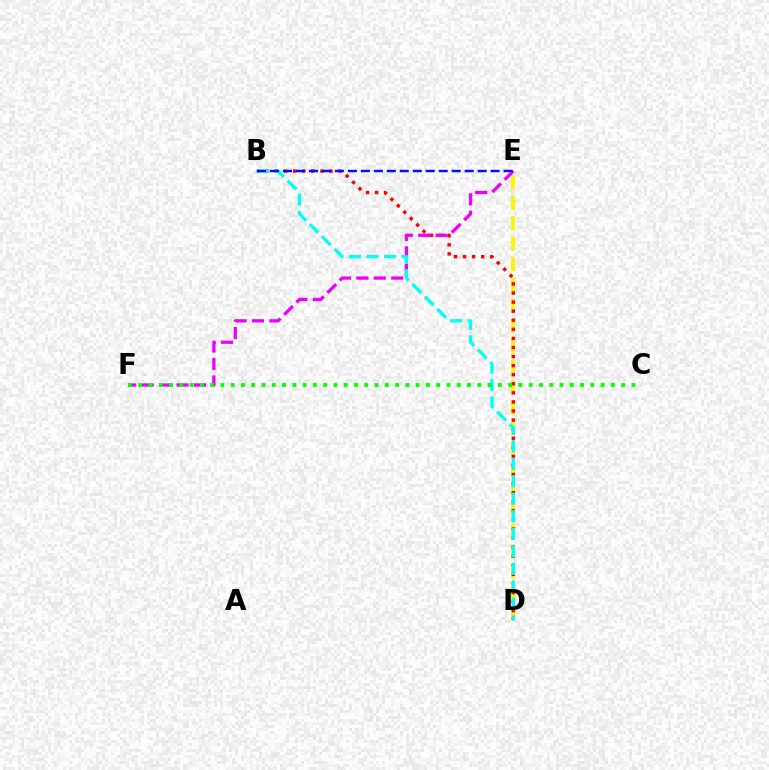{('D', 'E'): [{'color': '#fcf500', 'line_style': 'dashed', 'thickness': 2.79}], ('B', 'D'): [{'color': '#ff0000', 'line_style': 'dotted', 'thickness': 2.47}, {'color': '#00fff6', 'line_style': 'dashed', 'thickness': 2.38}], ('E', 'F'): [{'color': '#ee00ff', 'line_style': 'dashed', 'thickness': 2.37}], ('C', 'F'): [{'color': '#08ff00', 'line_style': 'dotted', 'thickness': 2.79}], ('B', 'E'): [{'color': '#0010ff', 'line_style': 'dashed', 'thickness': 1.76}]}